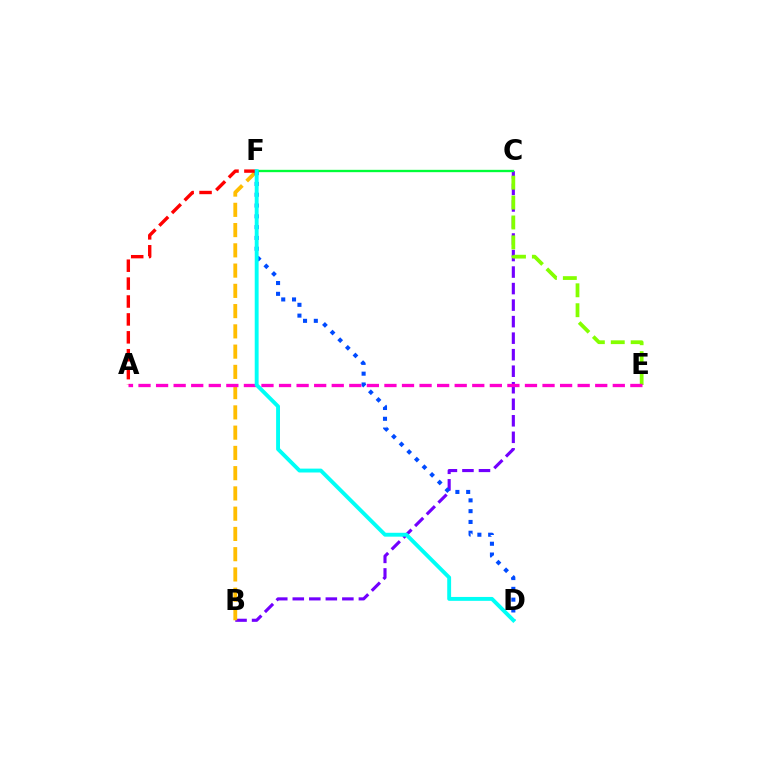{('B', 'C'): [{'color': '#7200ff', 'line_style': 'dashed', 'thickness': 2.24}], ('B', 'F'): [{'color': '#ffbd00', 'line_style': 'dashed', 'thickness': 2.75}], ('C', 'F'): [{'color': '#00ff39', 'line_style': 'solid', 'thickness': 1.68}], ('C', 'E'): [{'color': '#84ff00', 'line_style': 'dashed', 'thickness': 2.71}], ('A', 'E'): [{'color': '#ff00cf', 'line_style': 'dashed', 'thickness': 2.39}], ('D', 'F'): [{'color': '#004bff', 'line_style': 'dotted', 'thickness': 2.93}, {'color': '#00fff6', 'line_style': 'solid', 'thickness': 2.8}], ('A', 'F'): [{'color': '#ff0000', 'line_style': 'dashed', 'thickness': 2.43}]}